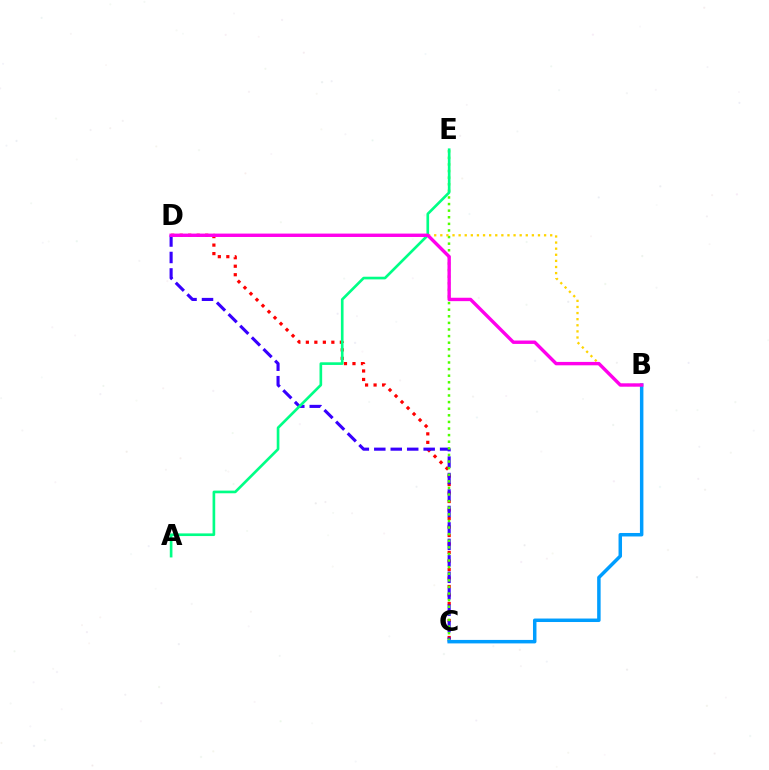{('C', 'D'): [{'color': '#ff0000', 'line_style': 'dotted', 'thickness': 2.31}, {'color': '#3700ff', 'line_style': 'dashed', 'thickness': 2.24}], ('C', 'E'): [{'color': '#4fff00', 'line_style': 'dotted', 'thickness': 1.79}], ('B', 'C'): [{'color': '#009eff', 'line_style': 'solid', 'thickness': 2.51}], ('B', 'D'): [{'color': '#ffd500', 'line_style': 'dotted', 'thickness': 1.66}, {'color': '#ff00ed', 'line_style': 'solid', 'thickness': 2.44}], ('A', 'E'): [{'color': '#00ff86', 'line_style': 'solid', 'thickness': 1.91}]}